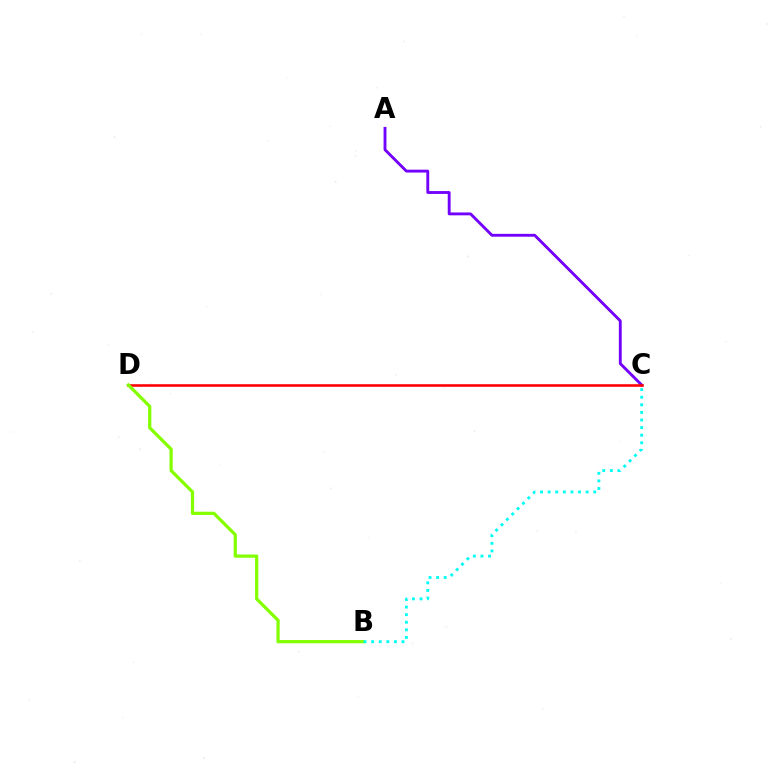{('A', 'C'): [{'color': '#7200ff', 'line_style': 'solid', 'thickness': 2.06}], ('C', 'D'): [{'color': '#ff0000', 'line_style': 'solid', 'thickness': 1.85}], ('B', 'D'): [{'color': '#84ff00', 'line_style': 'solid', 'thickness': 2.33}], ('B', 'C'): [{'color': '#00fff6', 'line_style': 'dotted', 'thickness': 2.06}]}